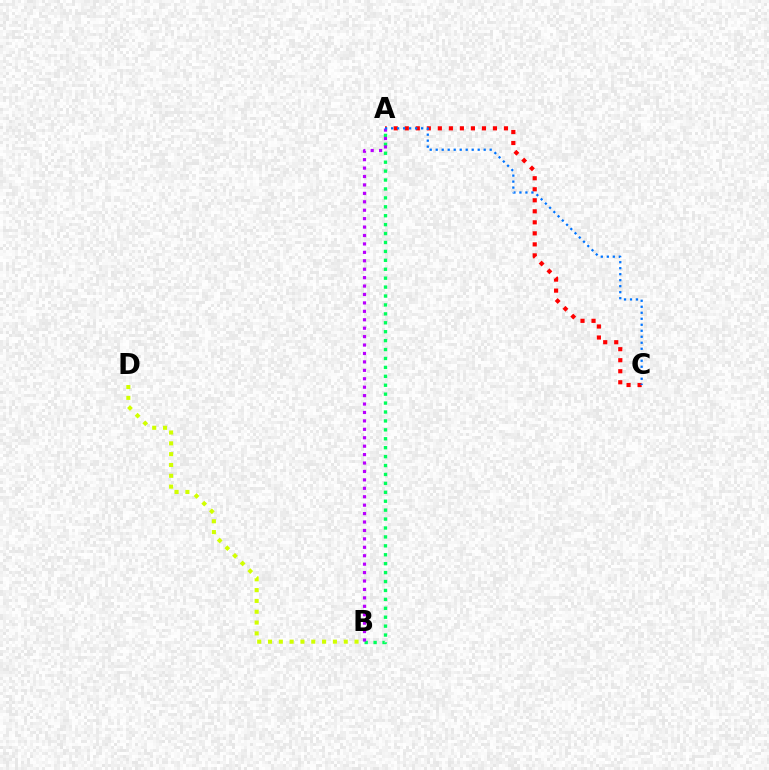{('A', 'B'): [{'color': '#00ff5c', 'line_style': 'dotted', 'thickness': 2.42}, {'color': '#b900ff', 'line_style': 'dotted', 'thickness': 2.29}], ('A', 'C'): [{'color': '#ff0000', 'line_style': 'dotted', 'thickness': 2.99}, {'color': '#0074ff', 'line_style': 'dotted', 'thickness': 1.63}], ('B', 'D'): [{'color': '#d1ff00', 'line_style': 'dotted', 'thickness': 2.94}]}